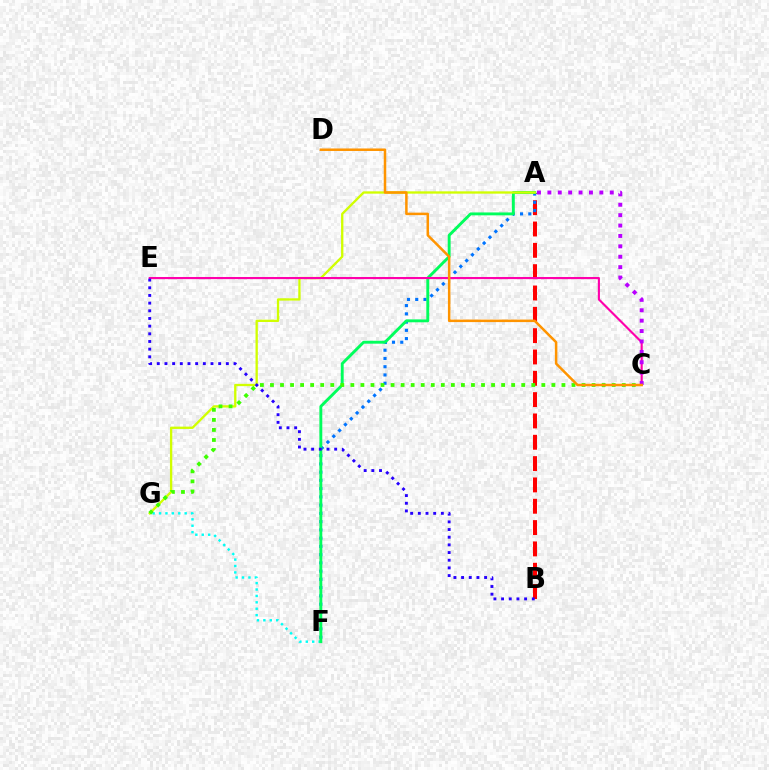{('A', 'B'): [{'color': '#ff0000', 'line_style': 'dashed', 'thickness': 2.9}], ('F', 'G'): [{'color': '#00fff6', 'line_style': 'dotted', 'thickness': 1.74}], ('A', 'F'): [{'color': '#0074ff', 'line_style': 'dotted', 'thickness': 2.24}, {'color': '#00ff5c', 'line_style': 'solid', 'thickness': 2.09}], ('A', 'G'): [{'color': '#d1ff00', 'line_style': 'solid', 'thickness': 1.67}], ('C', 'E'): [{'color': '#ff00ac', 'line_style': 'solid', 'thickness': 1.53}], ('A', 'C'): [{'color': '#b900ff', 'line_style': 'dotted', 'thickness': 2.82}], ('B', 'E'): [{'color': '#2500ff', 'line_style': 'dotted', 'thickness': 2.08}], ('C', 'G'): [{'color': '#3dff00', 'line_style': 'dotted', 'thickness': 2.73}], ('C', 'D'): [{'color': '#ff9400', 'line_style': 'solid', 'thickness': 1.81}]}